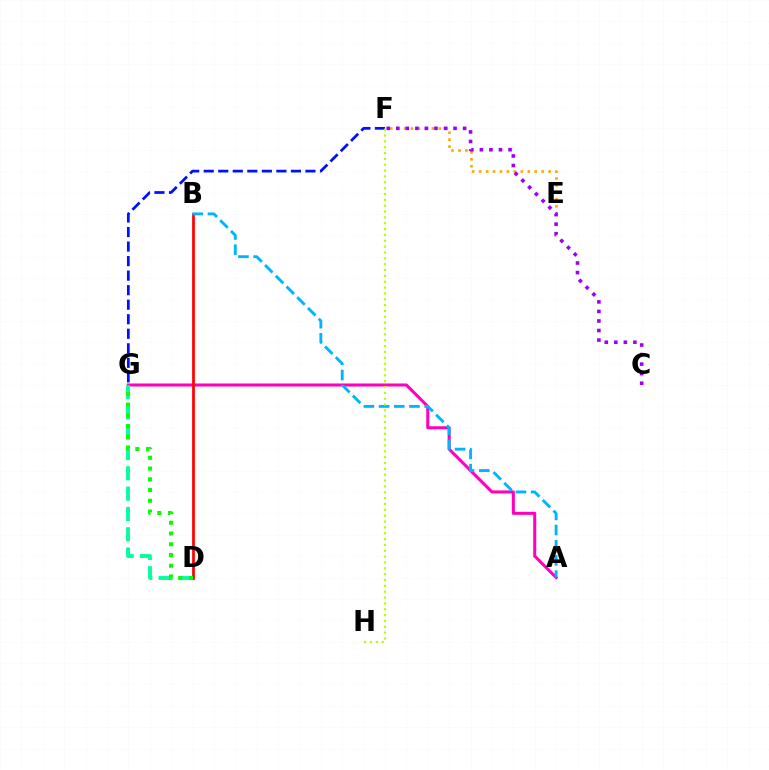{('A', 'G'): [{'color': '#ff00bd', 'line_style': 'solid', 'thickness': 2.19}], ('E', 'F'): [{'color': '#ffa500', 'line_style': 'dotted', 'thickness': 1.89}], ('D', 'G'): [{'color': '#00ff9d', 'line_style': 'dashed', 'thickness': 2.76}, {'color': '#08ff00', 'line_style': 'dotted', 'thickness': 2.92}], ('C', 'F'): [{'color': '#9b00ff', 'line_style': 'dotted', 'thickness': 2.59}], ('B', 'D'): [{'color': '#ff0000', 'line_style': 'solid', 'thickness': 1.98}], ('A', 'B'): [{'color': '#00b5ff', 'line_style': 'dashed', 'thickness': 2.06}], ('F', 'G'): [{'color': '#0010ff', 'line_style': 'dashed', 'thickness': 1.97}], ('F', 'H'): [{'color': '#b3ff00', 'line_style': 'dotted', 'thickness': 1.59}]}